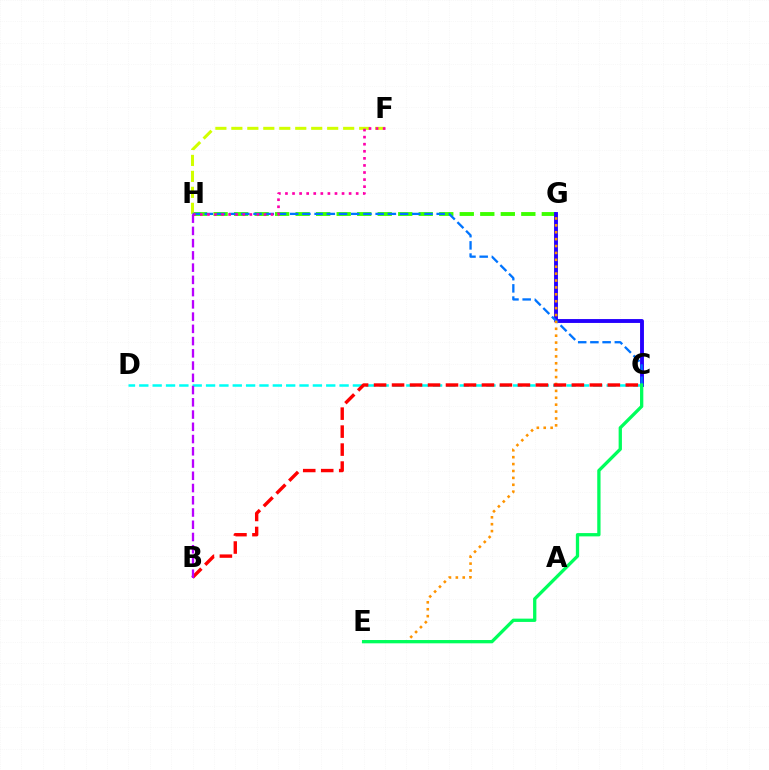{('G', 'H'): [{'color': '#3dff00', 'line_style': 'dashed', 'thickness': 2.79}], ('F', 'H'): [{'color': '#d1ff00', 'line_style': 'dashed', 'thickness': 2.17}, {'color': '#ff00ac', 'line_style': 'dotted', 'thickness': 1.92}], ('C', 'D'): [{'color': '#00fff6', 'line_style': 'dashed', 'thickness': 1.81}], ('C', 'G'): [{'color': '#2500ff', 'line_style': 'solid', 'thickness': 2.8}], ('C', 'H'): [{'color': '#0074ff', 'line_style': 'dashed', 'thickness': 1.66}], ('E', 'G'): [{'color': '#ff9400', 'line_style': 'dotted', 'thickness': 1.87}], ('C', 'E'): [{'color': '#00ff5c', 'line_style': 'solid', 'thickness': 2.37}], ('B', 'C'): [{'color': '#ff0000', 'line_style': 'dashed', 'thickness': 2.44}], ('B', 'H'): [{'color': '#b900ff', 'line_style': 'dashed', 'thickness': 1.66}]}